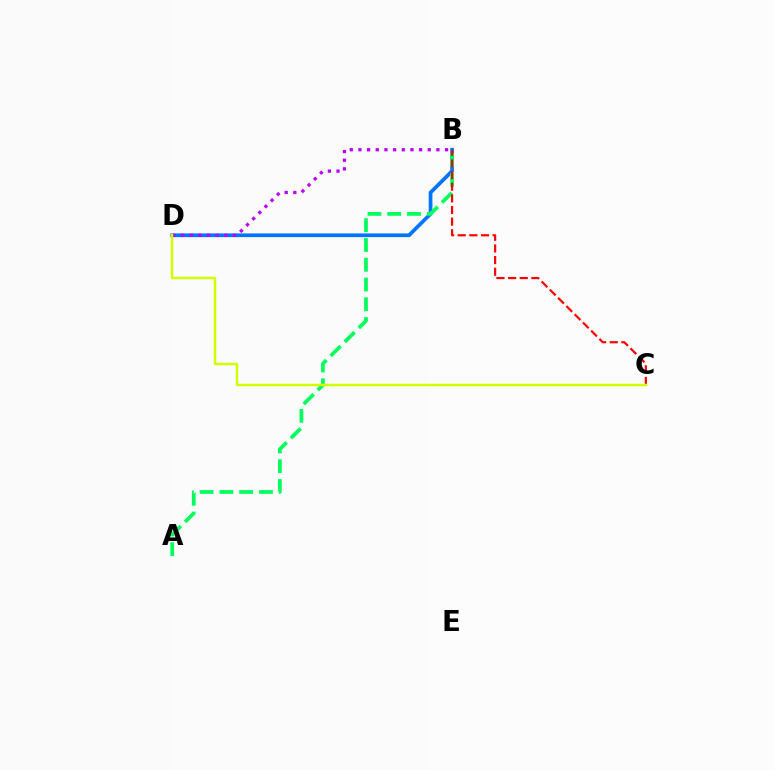{('B', 'D'): [{'color': '#0074ff', 'line_style': 'solid', 'thickness': 2.68}, {'color': '#b900ff', 'line_style': 'dotted', 'thickness': 2.35}], ('A', 'B'): [{'color': '#00ff5c', 'line_style': 'dashed', 'thickness': 2.69}], ('B', 'C'): [{'color': '#ff0000', 'line_style': 'dashed', 'thickness': 1.58}], ('C', 'D'): [{'color': '#d1ff00', 'line_style': 'solid', 'thickness': 1.8}]}